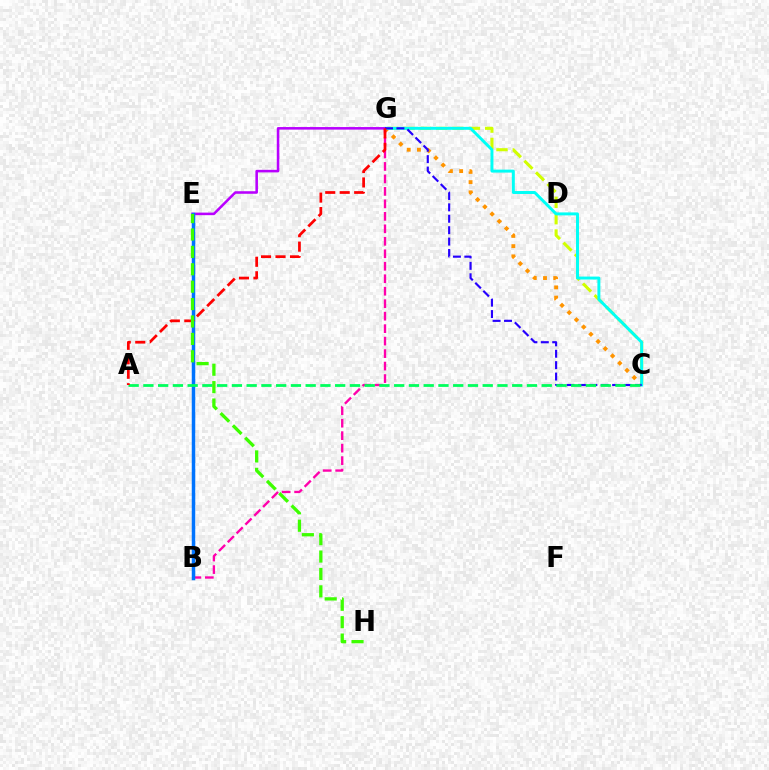{('C', 'G'): [{'color': '#d1ff00', 'line_style': 'dashed', 'thickness': 2.22}, {'color': '#ff9400', 'line_style': 'dotted', 'thickness': 2.78}, {'color': '#00fff6', 'line_style': 'solid', 'thickness': 2.13}, {'color': '#2500ff', 'line_style': 'dashed', 'thickness': 1.55}], ('B', 'G'): [{'color': '#ff00ac', 'line_style': 'dashed', 'thickness': 1.7}], ('E', 'G'): [{'color': '#b900ff', 'line_style': 'solid', 'thickness': 1.84}], ('B', 'E'): [{'color': '#0074ff', 'line_style': 'solid', 'thickness': 2.51}], ('A', 'C'): [{'color': '#00ff5c', 'line_style': 'dashed', 'thickness': 2.0}], ('A', 'G'): [{'color': '#ff0000', 'line_style': 'dashed', 'thickness': 1.97}], ('E', 'H'): [{'color': '#3dff00', 'line_style': 'dashed', 'thickness': 2.36}]}